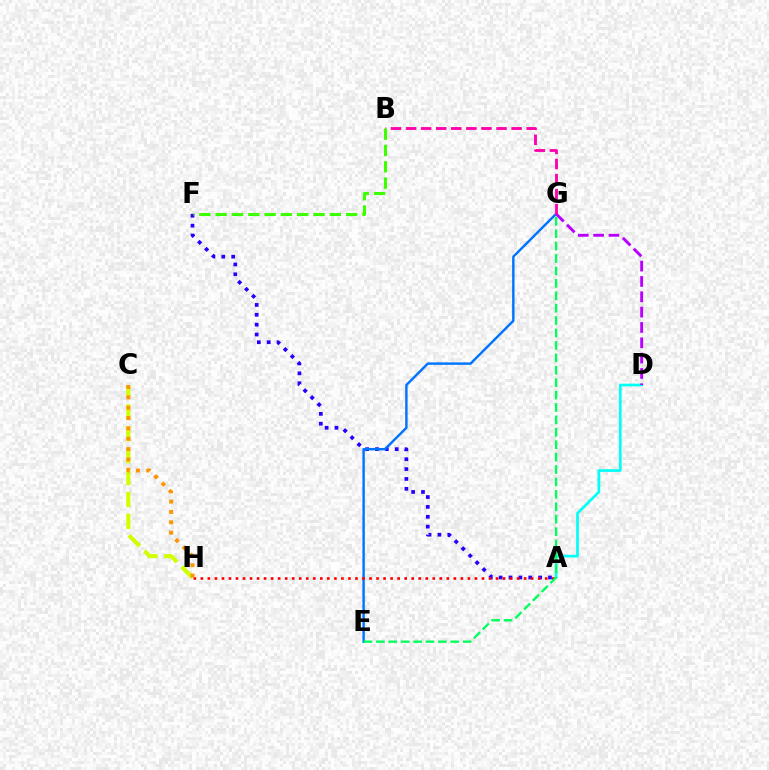{('A', 'F'): [{'color': '#2500ff', 'line_style': 'dotted', 'thickness': 2.68}], ('A', 'D'): [{'color': '#00fff6', 'line_style': 'solid', 'thickness': 1.94}], ('E', 'G'): [{'color': '#0074ff', 'line_style': 'solid', 'thickness': 1.74}, {'color': '#00ff5c', 'line_style': 'dashed', 'thickness': 1.69}], ('D', 'G'): [{'color': '#b900ff', 'line_style': 'dashed', 'thickness': 2.08}], ('B', 'G'): [{'color': '#ff00ac', 'line_style': 'dashed', 'thickness': 2.05}], ('B', 'F'): [{'color': '#3dff00', 'line_style': 'dashed', 'thickness': 2.22}], ('A', 'H'): [{'color': '#ff0000', 'line_style': 'dotted', 'thickness': 1.91}], ('C', 'H'): [{'color': '#d1ff00', 'line_style': 'dashed', 'thickness': 2.98}, {'color': '#ff9400', 'line_style': 'dotted', 'thickness': 2.81}]}